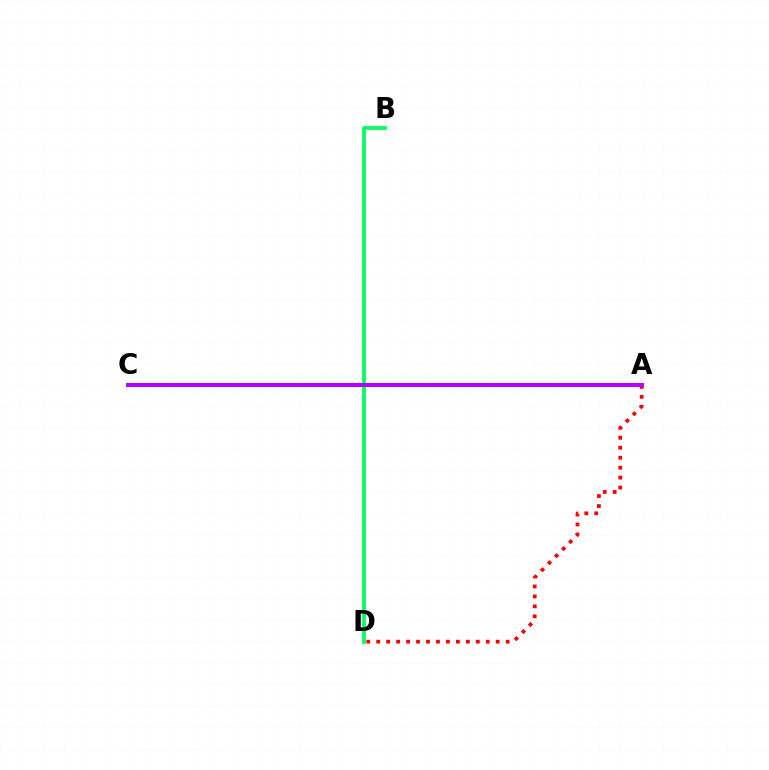{('A', 'D'): [{'color': '#ff0000', 'line_style': 'dotted', 'thickness': 2.71}], ('B', 'D'): [{'color': '#0074ff', 'line_style': 'solid', 'thickness': 1.51}, {'color': '#00ff5c', 'line_style': 'solid', 'thickness': 2.67}], ('A', 'C'): [{'color': '#d1ff00', 'line_style': 'dashed', 'thickness': 1.56}, {'color': '#b900ff', 'line_style': 'solid', 'thickness': 2.91}]}